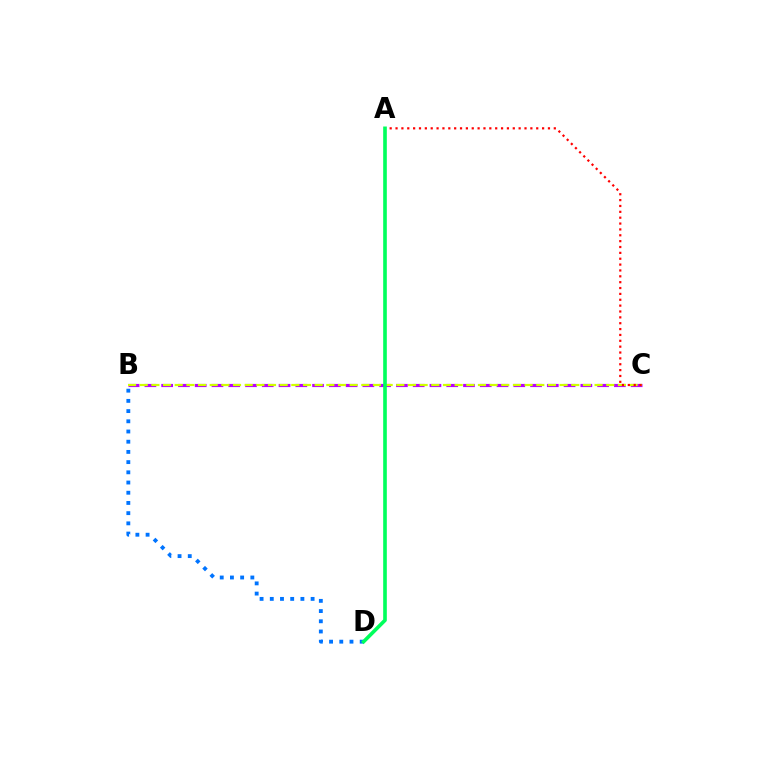{('B', 'D'): [{'color': '#0074ff', 'line_style': 'dotted', 'thickness': 2.77}], ('B', 'C'): [{'color': '#b900ff', 'line_style': 'dashed', 'thickness': 2.28}, {'color': '#d1ff00', 'line_style': 'dashed', 'thickness': 1.58}], ('A', 'C'): [{'color': '#ff0000', 'line_style': 'dotted', 'thickness': 1.59}], ('A', 'D'): [{'color': '#00ff5c', 'line_style': 'solid', 'thickness': 2.61}]}